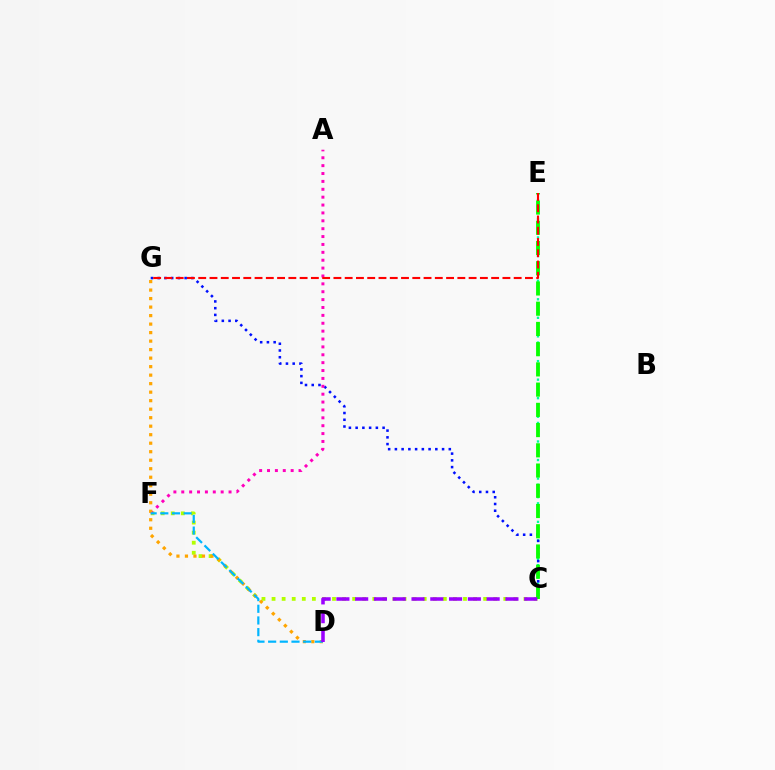{('C', 'F'): [{'color': '#b3ff00', 'line_style': 'dotted', 'thickness': 2.74}], ('C', 'E'): [{'color': '#00ff9d', 'line_style': 'dotted', 'thickness': 1.68}, {'color': '#08ff00', 'line_style': 'dashed', 'thickness': 2.75}], ('C', 'G'): [{'color': '#0010ff', 'line_style': 'dotted', 'thickness': 1.83}], ('A', 'F'): [{'color': '#ff00bd', 'line_style': 'dotted', 'thickness': 2.14}], ('D', 'G'): [{'color': '#ffa500', 'line_style': 'dotted', 'thickness': 2.31}], ('E', 'G'): [{'color': '#ff0000', 'line_style': 'dashed', 'thickness': 1.53}], ('D', 'F'): [{'color': '#00b5ff', 'line_style': 'dashed', 'thickness': 1.59}], ('C', 'D'): [{'color': '#9b00ff', 'line_style': 'dashed', 'thickness': 2.55}]}